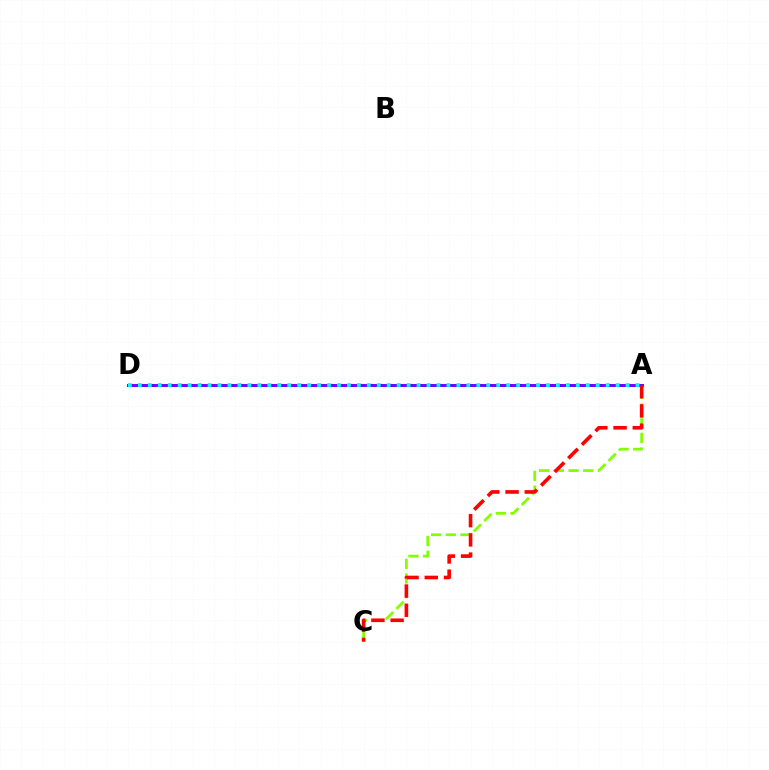{('A', 'D'): [{'color': '#7200ff', 'line_style': 'solid', 'thickness': 2.14}, {'color': '#00fff6', 'line_style': 'dotted', 'thickness': 2.7}], ('A', 'C'): [{'color': '#84ff00', 'line_style': 'dashed', 'thickness': 2.0}, {'color': '#ff0000', 'line_style': 'dashed', 'thickness': 2.61}]}